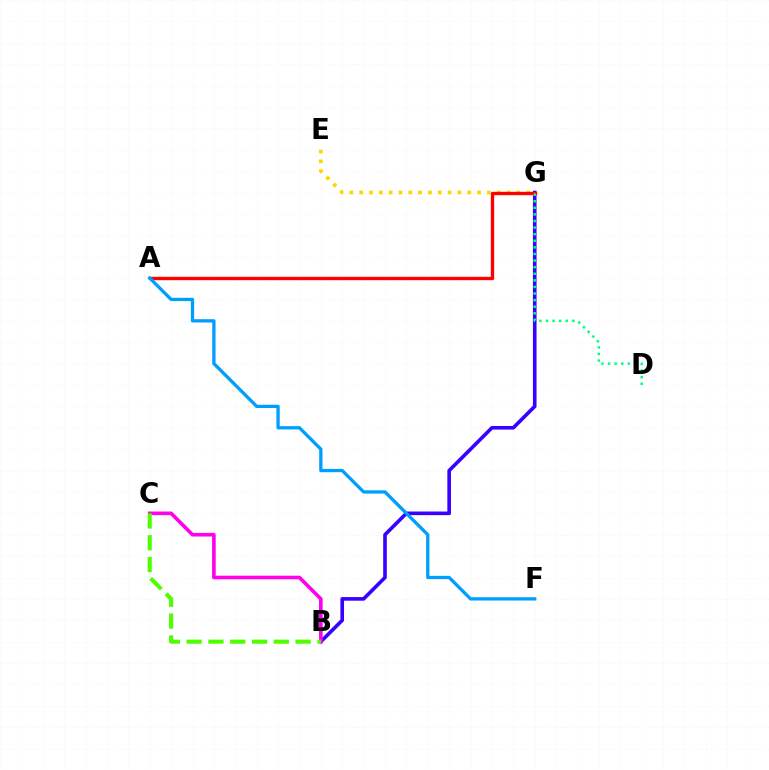{('E', 'G'): [{'color': '#ffd500', 'line_style': 'dotted', 'thickness': 2.67}], ('B', 'G'): [{'color': '#3700ff', 'line_style': 'solid', 'thickness': 2.61}], ('B', 'C'): [{'color': '#ff00ed', 'line_style': 'solid', 'thickness': 2.6}, {'color': '#4fff00', 'line_style': 'dashed', 'thickness': 2.96}], ('A', 'G'): [{'color': '#ff0000', 'line_style': 'solid', 'thickness': 2.41}], ('D', 'G'): [{'color': '#00ff86', 'line_style': 'dotted', 'thickness': 1.79}], ('A', 'F'): [{'color': '#009eff', 'line_style': 'solid', 'thickness': 2.38}]}